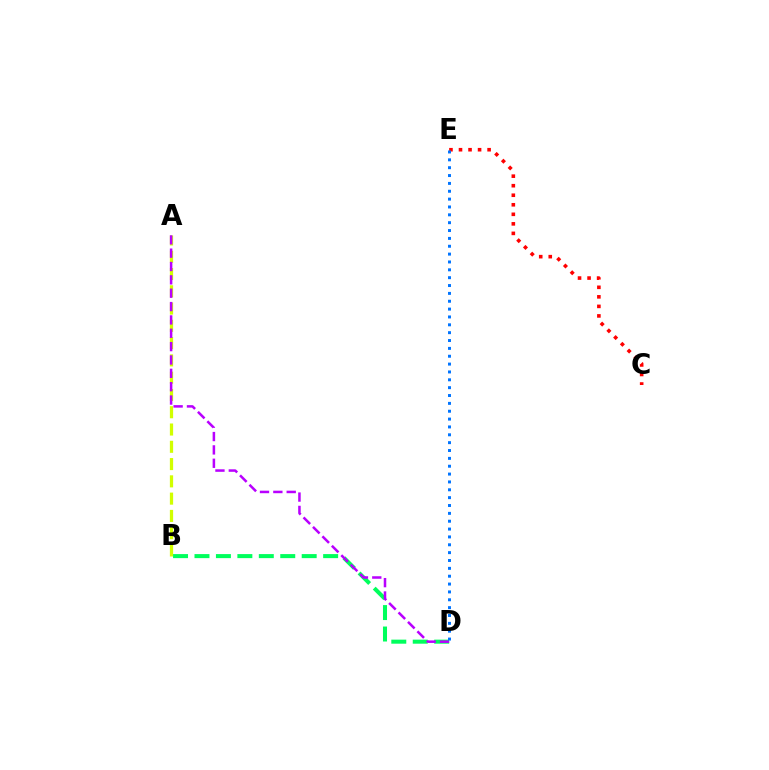{('A', 'B'): [{'color': '#d1ff00', 'line_style': 'dashed', 'thickness': 2.35}], ('B', 'D'): [{'color': '#00ff5c', 'line_style': 'dashed', 'thickness': 2.91}], ('C', 'E'): [{'color': '#ff0000', 'line_style': 'dotted', 'thickness': 2.59}], ('A', 'D'): [{'color': '#b900ff', 'line_style': 'dashed', 'thickness': 1.81}], ('D', 'E'): [{'color': '#0074ff', 'line_style': 'dotted', 'thickness': 2.13}]}